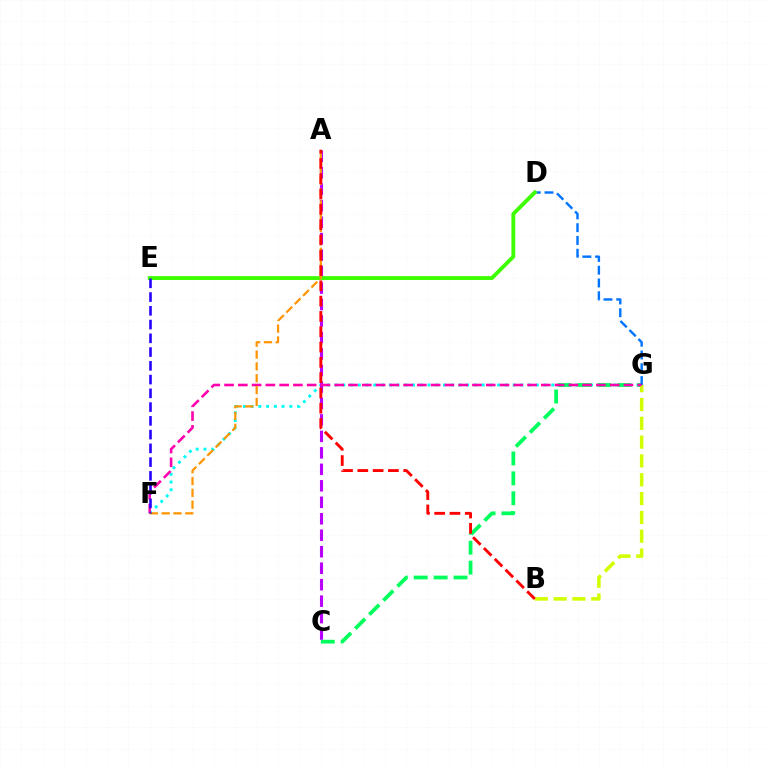{('F', 'G'): [{'color': '#00fff6', 'line_style': 'dotted', 'thickness': 2.1}, {'color': '#ff00ac', 'line_style': 'dashed', 'thickness': 1.87}], ('A', 'C'): [{'color': '#b900ff', 'line_style': 'dashed', 'thickness': 2.24}], ('C', 'G'): [{'color': '#00ff5c', 'line_style': 'dashed', 'thickness': 2.71}], ('D', 'G'): [{'color': '#0074ff', 'line_style': 'dashed', 'thickness': 1.74}], ('B', 'G'): [{'color': '#d1ff00', 'line_style': 'dashed', 'thickness': 2.56}], ('D', 'E'): [{'color': '#3dff00', 'line_style': 'solid', 'thickness': 2.77}], ('A', 'F'): [{'color': '#ff9400', 'line_style': 'dashed', 'thickness': 1.61}], ('E', 'F'): [{'color': '#2500ff', 'line_style': 'dashed', 'thickness': 1.87}], ('A', 'B'): [{'color': '#ff0000', 'line_style': 'dashed', 'thickness': 2.08}]}